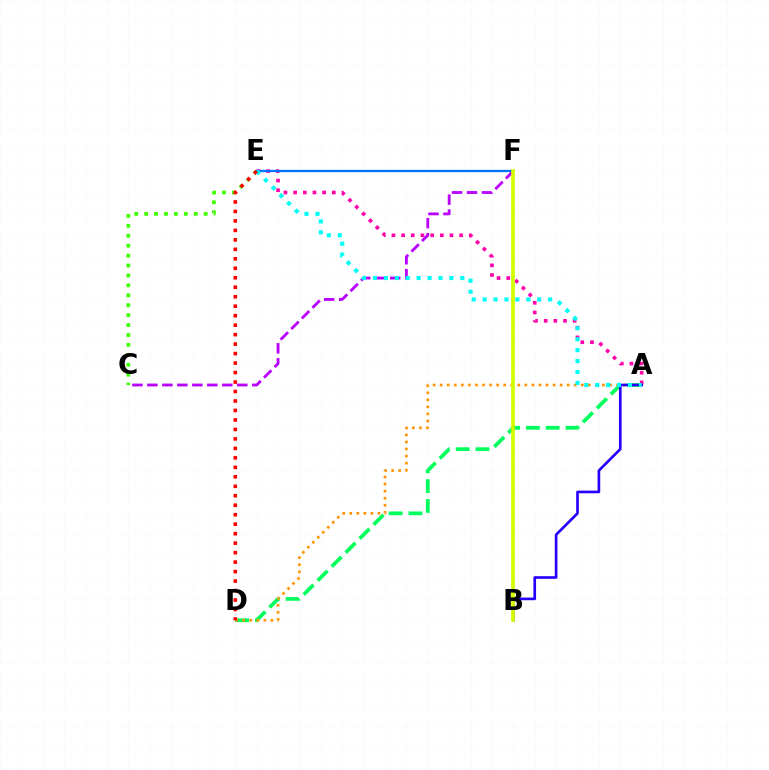{('C', 'E'): [{'color': '#3dff00', 'line_style': 'dotted', 'thickness': 2.7}], ('A', 'E'): [{'color': '#ff00ac', 'line_style': 'dotted', 'thickness': 2.63}, {'color': '#00fff6', 'line_style': 'dotted', 'thickness': 2.97}], ('E', 'F'): [{'color': '#0074ff', 'line_style': 'solid', 'thickness': 1.66}], ('A', 'D'): [{'color': '#00ff5c', 'line_style': 'dashed', 'thickness': 2.69}, {'color': '#ff9400', 'line_style': 'dotted', 'thickness': 1.92}], ('C', 'F'): [{'color': '#b900ff', 'line_style': 'dashed', 'thickness': 2.04}], ('A', 'B'): [{'color': '#2500ff', 'line_style': 'solid', 'thickness': 1.92}], ('D', 'E'): [{'color': '#ff0000', 'line_style': 'dotted', 'thickness': 2.58}], ('B', 'F'): [{'color': '#d1ff00', 'line_style': 'solid', 'thickness': 2.67}]}